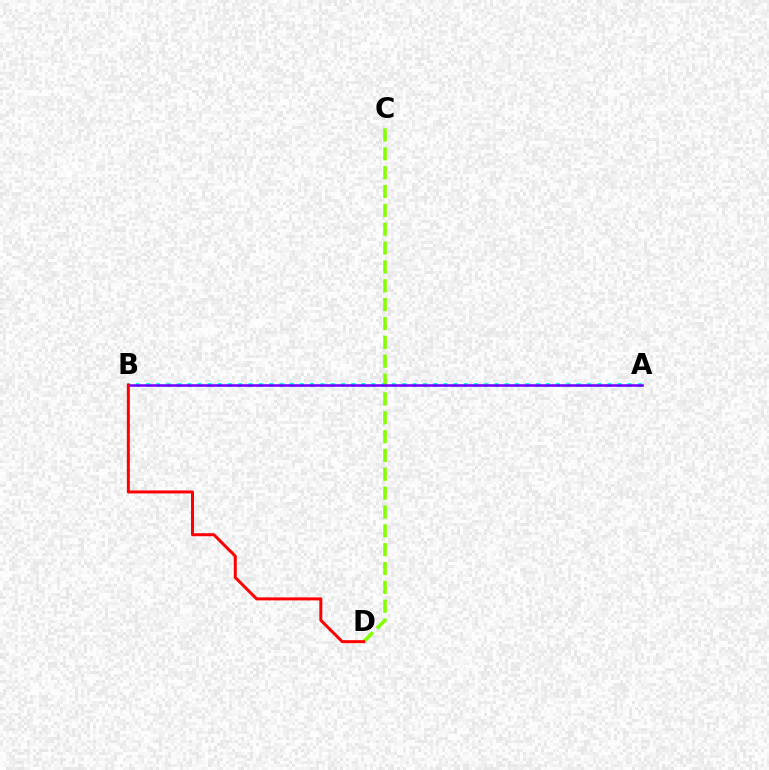{('A', 'B'): [{'color': '#00fff6', 'line_style': 'dotted', 'thickness': 2.79}, {'color': '#7200ff', 'line_style': 'solid', 'thickness': 1.83}], ('C', 'D'): [{'color': '#84ff00', 'line_style': 'dashed', 'thickness': 2.56}], ('B', 'D'): [{'color': '#ff0000', 'line_style': 'solid', 'thickness': 2.16}]}